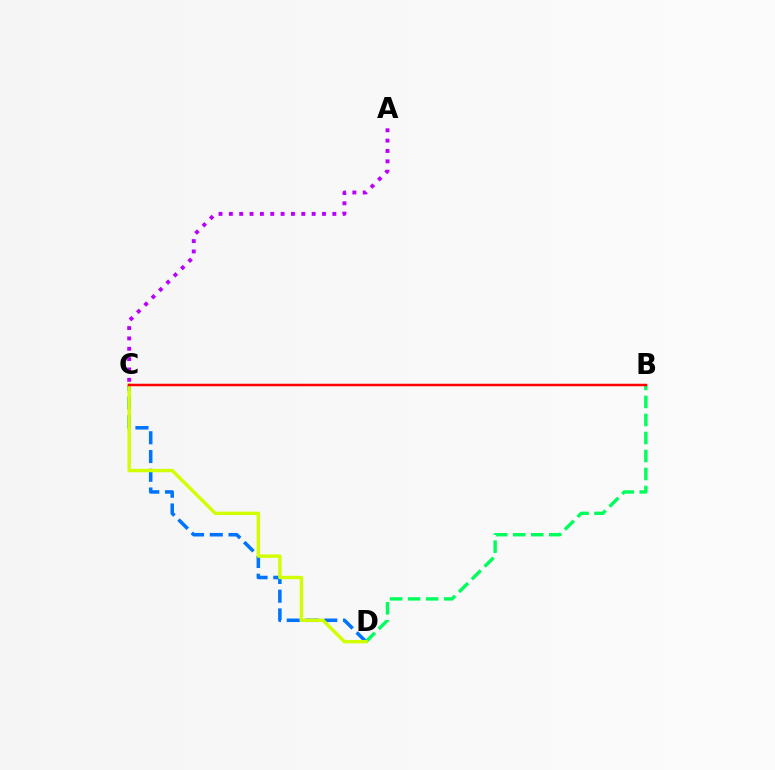{('C', 'D'): [{'color': '#0074ff', 'line_style': 'dashed', 'thickness': 2.55}, {'color': '#d1ff00', 'line_style': 'solid', 'thickness': 2.45}], ('A', 'C'): [{'color': '#b900ff', 'line_style': 'dotted', 'thickness': 2.81}], ('B', 'D'): [{'color': '#00ff5c', 'line_style': 'dashed', 'thickness': 2.45}], ('B', 'C'): [{'color': '#ff0000', 'line_style': 'solid', 'thickness': 1.8}]}